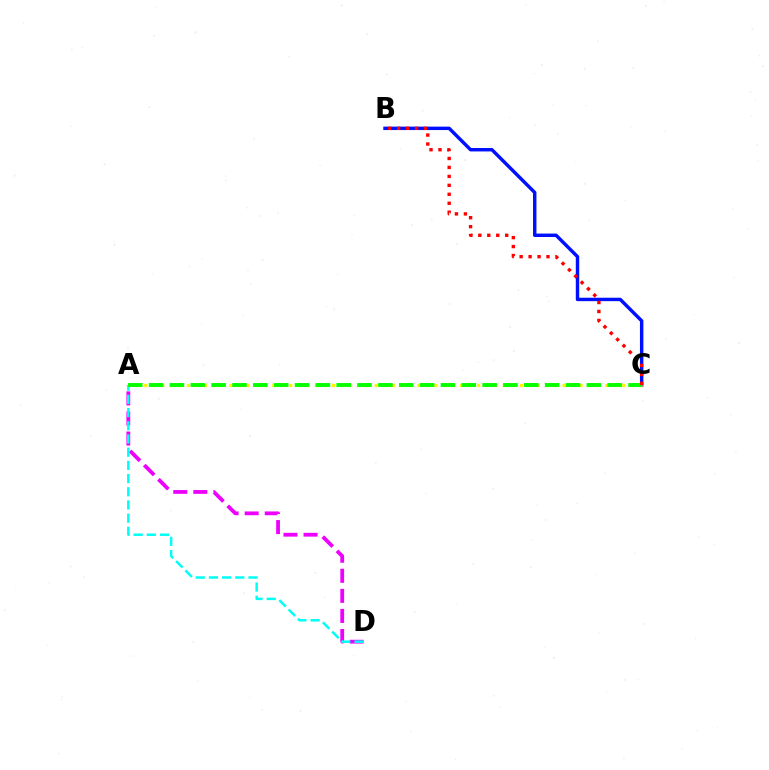{('A', 'D'): [{'color': '#ee00ff', 'line_style': 'dashed', 'thickness': 2.73}, {'color': '#00fff6', 'line_style': 'dashed', 'thickness': 1.79}], ('B', 'C'): [{'color': '#0010ff', 'line_style': 'solid', 'thickness': 2.47}, {'color': '#ff0000', 'line_style': 'dotted', 'thickness': 2.43}], ('A', 'C'): [{'color': '#fcf500', 'line_style': 'dotted', 'thickness': 2.32}, {'color': '#08ff00', 'line_style': 'dashed', 'thickness': 2.83}]}